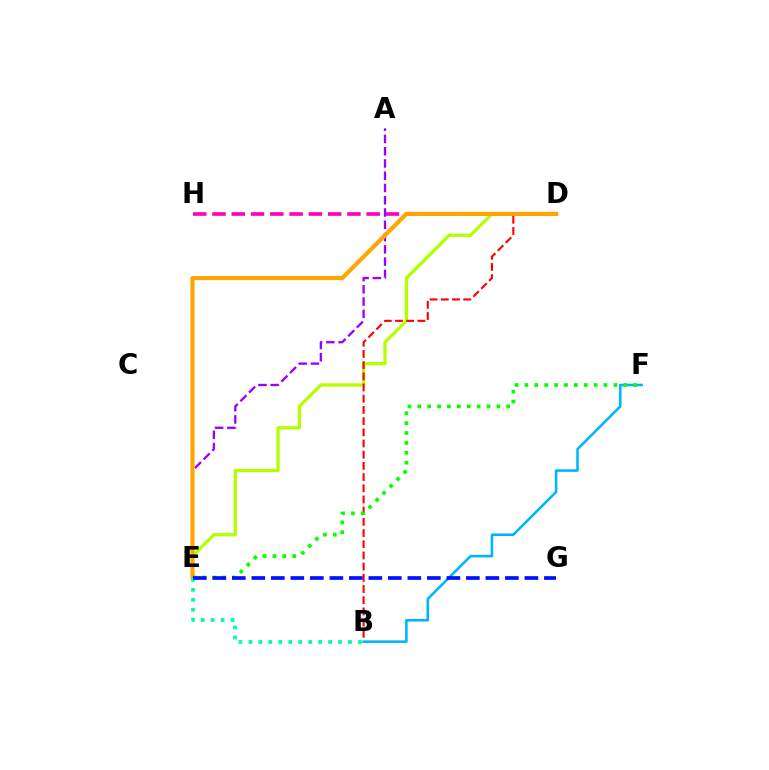{('D', 'H'): [{'color': '#ff00bd', 'line_style': 'dashed', 'thickness': 2.62}], ('A', 'E'): [{'color': '#9b00ff', 'line_style': 'dashed', 'thickness': 1.67}], ('D', 'E'): [{'color': '#b3ff00', 'line_style': 'solid', 'thickness': 2.35}, {'color': '#ffa500', 'line_style': 'solid', 'thickness': 2.99}], ('B', 'D'): [{'color': '#ff0000', 'line_style': 'dashed', 'thickness': 1.52}], ('B', 'F'): [{'color': '#00b5ff', 'line_style': 'solid', 'thickness': 1.84}], ('E', 'F'): [{'color': '#08ff00', 'line_style': 'dotted', 'thickness': 2.69}], ('B', 'E'): [{'color': '#00ff9d', 'line_style': 'dotted', 'thickness': 2.71}], ('E', 'G'): [{'color': '#0010ff', 'line_style': 'dashed', 'thickness': 2.65}]}